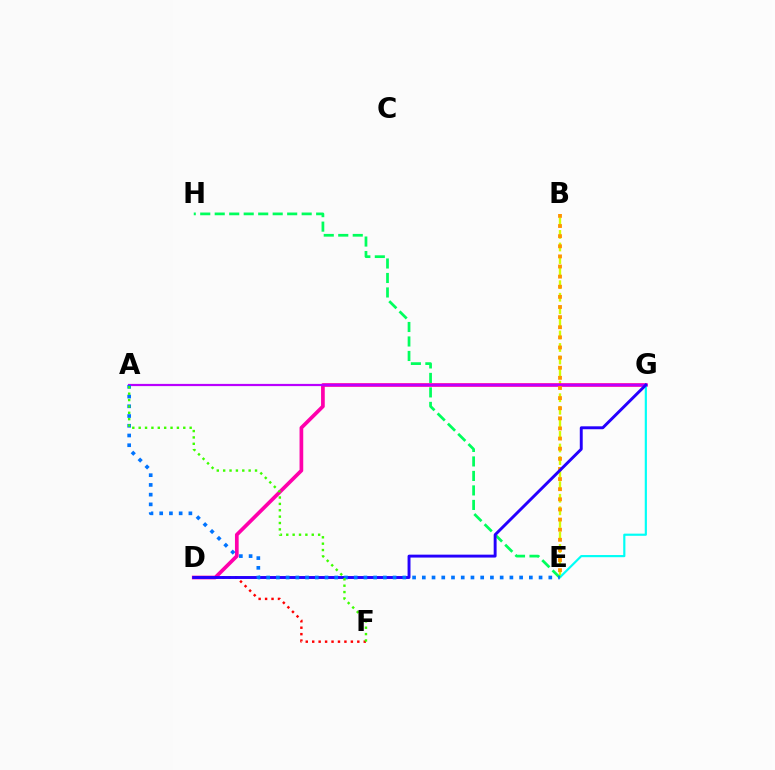{('B', 'E'): [{'color': '#d1ff00', 'line_style': 'dashed', 'thickness': 1.71}, {'color': '#ff9400', 'line_style': 'dotted', 'thickness': 2.75}], ('D', 'G'): [{'color': '#ff00ac', 'line_style': 'solid', 'thickness': 2.66}, {'color': '#2500ff', 'line_style': 'solid', 'thickness': 2.1}], ('E', 'G'): [{'color': '#00fff6', 'line_style': 'solid', 'thickness': 1.56}], ('E', 'H'): [{'color': '#00ff5c', 'line_style': 'dashed', 'thickness': 1.97}], ('A', 'G'): [{'color': '#b900ff', 'line_style': 'solid', 'thickness': 1.59}], ('D', 'F'): [{'color': '#ff0000', 'line_style': 'dotted', 'thickness': 1.75}], ('A', 'E'): [{'color': '#0074ff', 'line_style': 'dotted', 'thickness': 2.64}], ('A', 'F'): [{'color': '#3dff00', 'line_style': 'dotted', 'thickness': 1.73}]}